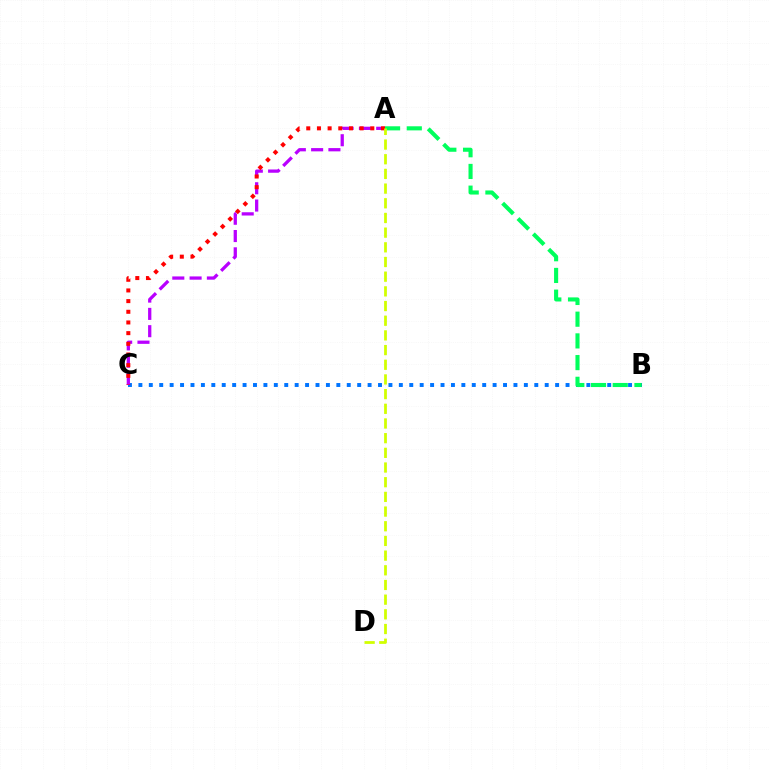{('B', 'C'): [{'color': '#0074ff', 'line_style': 'dotted', 'thickness': 2.83}], ('A', 'C'): [{'color': '#b900ff', 'line_style': 'dashed', 'thickness': 2.35}, {'color': '#ff0000', 'line_style': 'dotted', 'thickness': 2.9}], ('A', 'B'): [{'color': '#00ff5c', 'line_style': 'dashed', 'thickness': 2.95}], ('A', 'D'): [{'color': '#d1ff00', 'line_style': 'dashed', 'thickness': 1.99}]}